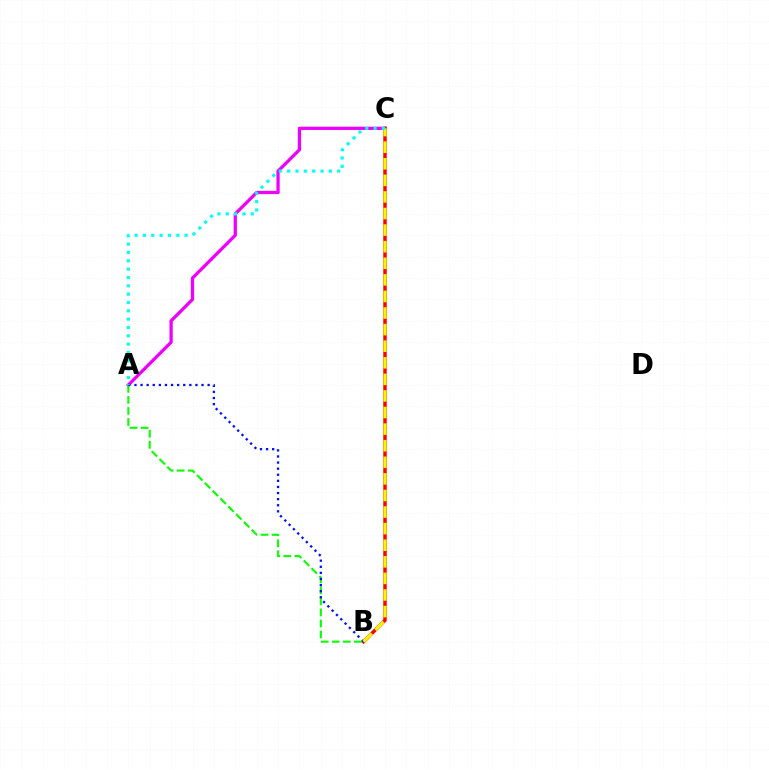{('A', 'C'): [{'color': '#ee00ff', 'line_style': 'solid', 'thickness': 2.35}, {'color': '#00fff6', 'line_style': 'dotted', 'thickness': 2.26}], ('B', 'C'): [{'color': '#ff0000', 'line_style': 'solid', 'thickness': 2.48}, {'color': '#fcf500', 'line_style': 'dashed', 'thickness': 2.25}], ('A', 'B'): [{'color': '#08ff00', 'line_style': 'dashed', 'thickness': 1.5}, {'color': '#0010ff', 'line_style': 'dotted', 'thickness': 1.66}]}